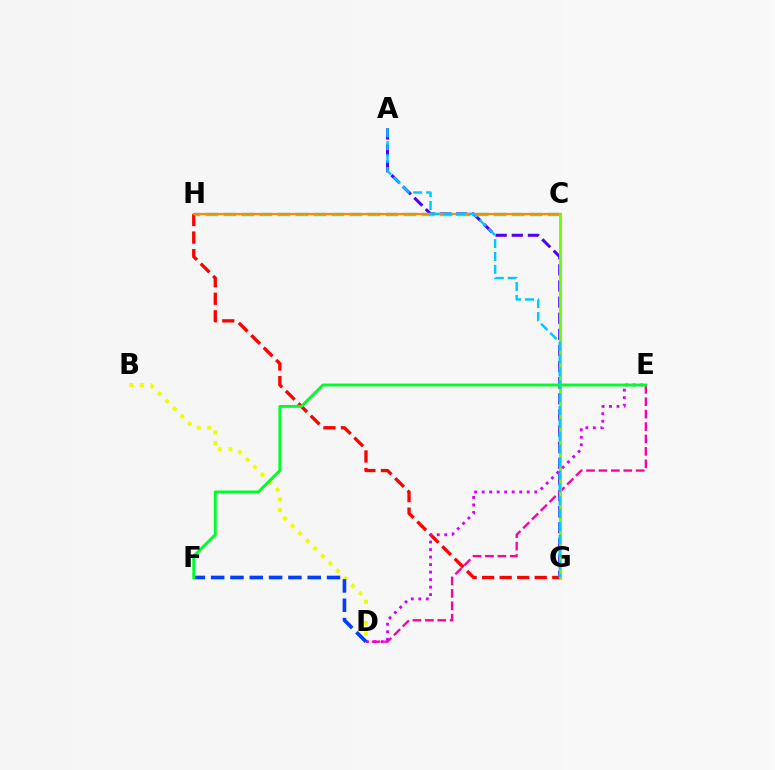{('A', 'G'): [{'color': '#4f00ff', 'line_style': 'dashed', 'thickness': 2.19}, {'color': '#00c7ff', 'line_style': 'dashed', 'thickness': 1.75}], ('G', 'H'): [{'color': '#ff0000', 'line_style': 'dashed', 'thickness': 2.38}], ('C', 'H'): [{'color': '#00ffaf', 'line_style': 'dashed', 'thickness': 2.45}, {'color': '#ff8800', 'line_style': 'solid', 'thickness': 1.57}], ('D', 'E'): [{'color': '#ff00a0', 'line_style': 'dashed', 'thickness': 1.69}, {'color': '#d600ff', 'line_style': 'dotted', 'thickness': 2.04}], ('C', 'G'): [{'color': '#66ff00', 'line_style': 'solid', 'thickness': 2.01}], ('B', 'D'): [{'color': '#eeff00', 'line_style': 'dotted', 'thickness': 2.89}], ('D', 'F'): [{'color': '#003fff', 'line_style': 'dashed', 'thickness': 2.62}], ('E', 'F'): [{'color': '#00ff27', 'line_style': 'solid', 'thickness': 2.09}]}